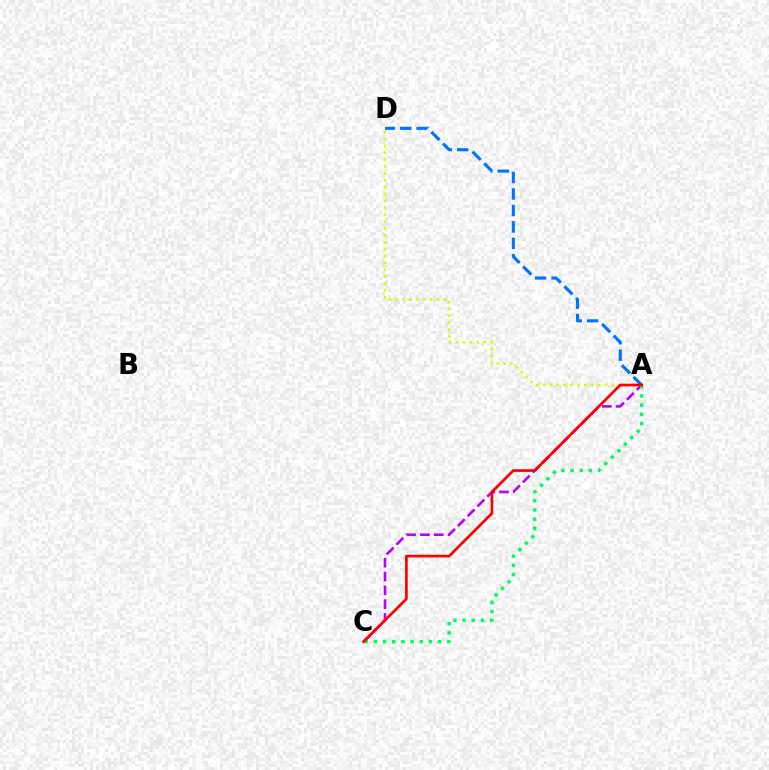{('A', 'D'): [{'color': '#d1ff00', 'line_style': 'dotted', 'thickness': 1.87}, {'color': '#0074ff', 'line_style': 'dashed', 'thickness': 2.24}], ('A', 'C'): [{'color': '#b900ff', 'line_style': 'dashed', 'thickness': 1.88}, {'color': '#00ff5c', 'line_style': 'dotted', 'thickness': 2.49}, {'color': '#ff0000', 'line_style': 'solid', 'thickness': 1.93}]}